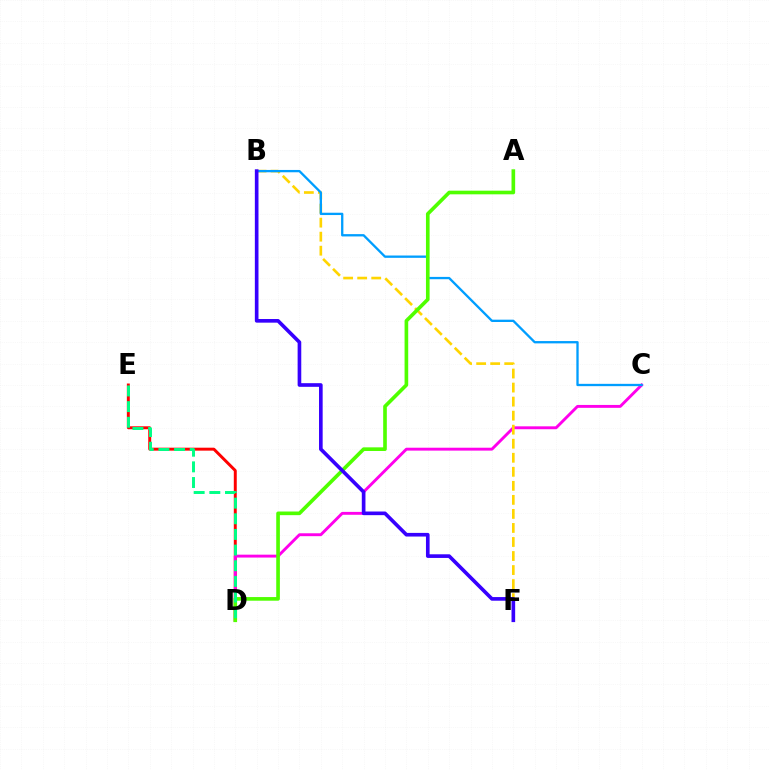{('D', 'E'): [{'color': '#ff0000', 'line_style': 'solid', 'thickness': 2.13}, {'color': '#00ff86', 'line_style': 'dashed', 'thickness': 2.13}], ('C', 'D'): [{'color': '#ff00ed', 'line_style': 'solid', 'thickness': 2.09}], ('B', 'F'): [{'color': '#ffd500', 'line_style': 'dashed', 'thickness': 1.91}, {'color': '#3700ff', 'line_style': 'solid', 'thickness': 2.62}], ('B', 'C'): [{'color': '#009eff', 'line_style': 'solid', 'thickness': 1.67}], ('A', 'D'): [{'color': '#4fff00', 'line_style': 'solid', 'thickness': 2.62}]}